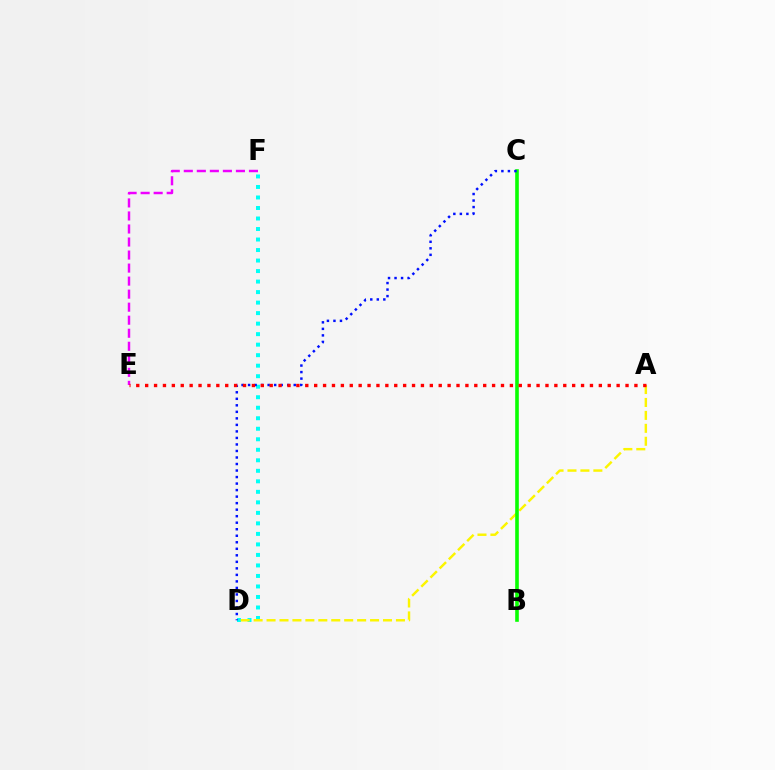{('D', 'F'): [{'color': '#00fff6', 'line_style': 'dotted', 'thickness': 2.86}], ('A', 'D'): [{'color': '#fcf500', 'line_style': 'dashed', 'thickness': 1.76}], ('B', 'C'): [{'color': '#08ff00', 'line_style': 'solid', 'thickness': 2.6}], ('C', 'D'): [{'color': '#0010ff', 'line_style': 'dotted', 'thickness': 1.77}], ('E', 'F'): [{'color': '#ee00ff', 'line_style': 'dashed', 'thickness': 1.77}], ('A', 'E'): [{'color': '#ff0000', 'line_style': 'dotted', 'thickness': 2.42}]}